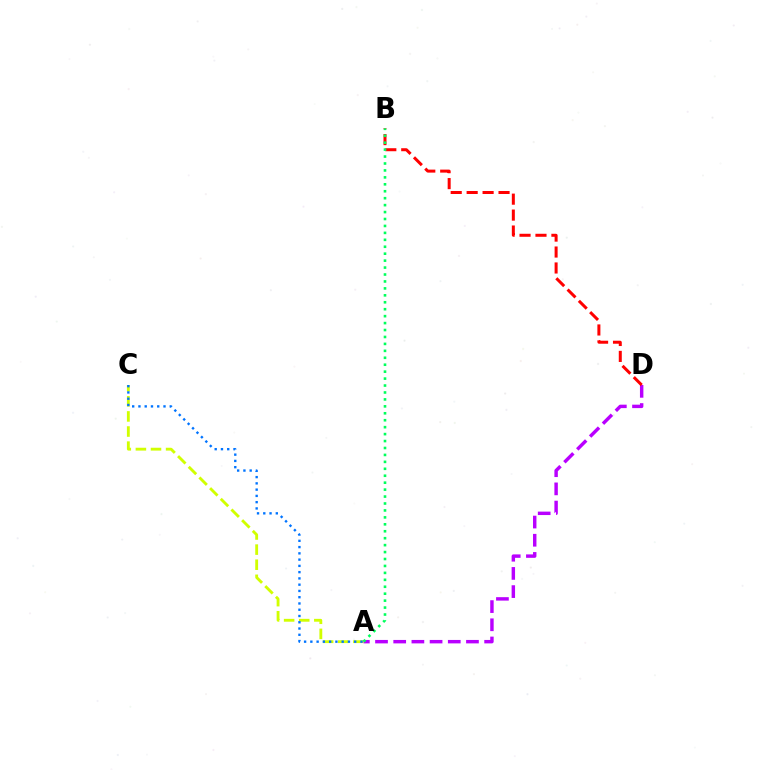{('A', 'C'): [{'color': '#d1ff00', 'line_style': 'dashed', 'thickness': 2.05}, {'color': '#0074ff', 'line_style': 'dotted', 'thickness': 1.7}], ('A', 'D'): [{'color': '#b900ff', 'line_style': 'dashed', 'thickness': 2.47}], ('B', 'D'): [{'color': '#ff0000', 'line_style': 'dashed', 'thickness': 2.17}], ('A', 'B'): [{'color': '#00ff5c', 'line_style': 'dotted', 'thickness': 1.89}]}